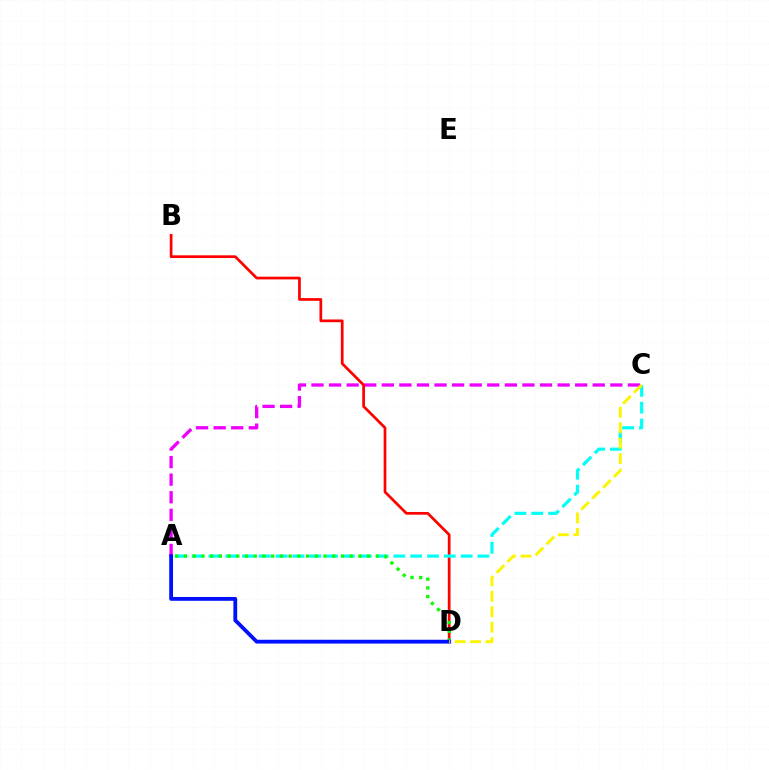{('A', 'C'): [{'color': '#ee00ff', 'line_style': 'dashed', 'thickness': 2.39}, {'color': '#00fff6', 'line_style': 'dashed', 'thickness': 2.28}], ('B', 'D'): [{'color': '#ff0000', 'line_style': 'solid', 'thickness': 1.96}], ('A', 'D'): [{'color': '#08ff00', 'line_style': 'dotted', 'thickness': 2.37}, {'color': '#0010ff', 'line_style': 'solid', 'thickness': 2.74}], ('C', 'D'): [{'color': '#fcf500', 'line_style': 'dashed', 'thickness': 2.09}]}